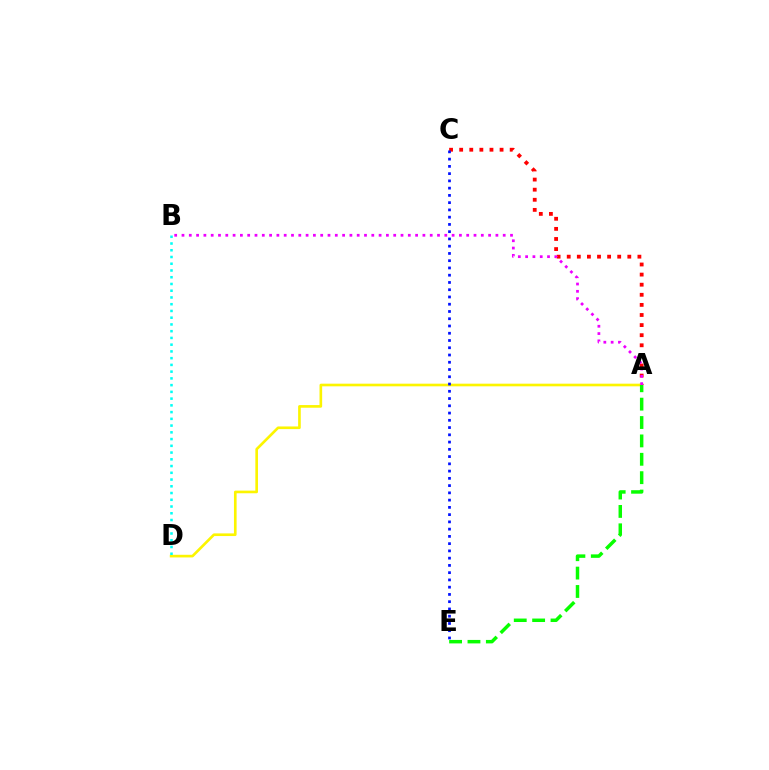{('A', 'C'): [{'color': '#ff0000', 'line_style': 'dotted', 'thickness': 2.74}], ('A', 'D'): [{'color': '#fcf500', 'line_style': 'solid', 'thickness': 1.9}], ('C', 'E'): [{'color': '#0010ff', 'line_style': 'dotted', 'thickness': 1.97}], ('A', 'B'): [{'color': '#ee00ff', 'line_style': 'dotted', 'thickness': 1.98}], ('A', 'E'): [{'color': '#08ff00', 'line_style': 'dashed', 'thickness': 2.5}], ('B', 'D'): [{'color': '#00fff6', 'line_style': 'dotted', 'thickness': 1.83}]}